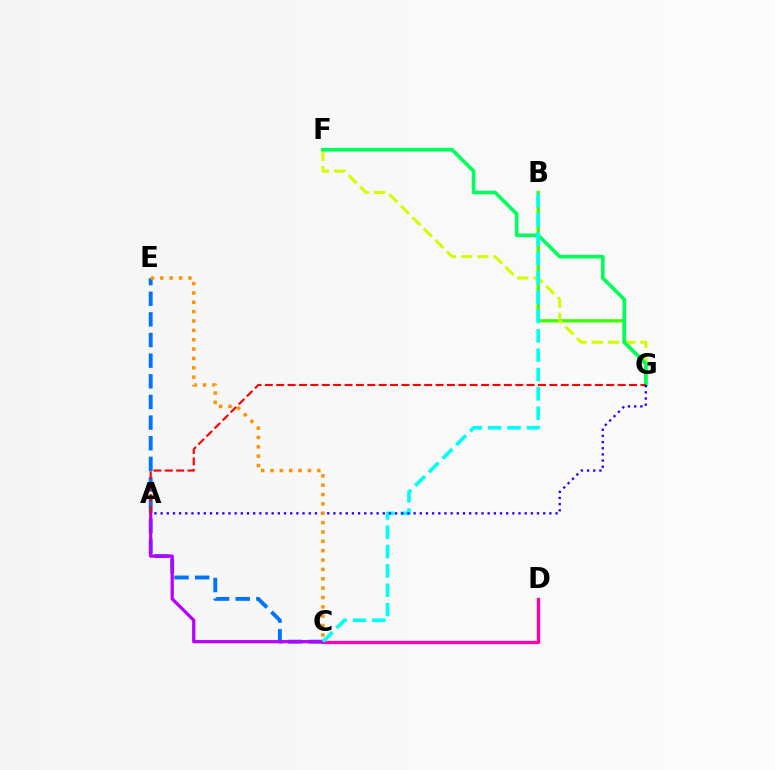{('B', 'G'): [{'color': '#3dff00', 'line_style': 'solid', 'thickness': 2.38}], ('C', 'E'): [{'color': '#0074ff', 'line_style': 'dashed', 'thickness': 2.8}, {'color': '#ff9400', 'line_style': 'dotted', 'thickness': 2.54}], ('C', 'D'): [{'color': '#ff00ac', 'line_style': 'solid', 'thickness': 2.38}], ('F', 'G'): [{'color': '#d1ff00', 'line_style': 'dashed', 'thickness': 2.2}, {'color': '#00ff5c', 'line_style': 'solid', 'thickness': 2.62}], ('A', 'C'): [{'color': '#b900ff', 'line_style': 'solid', 'thickness': 2.34}], ('A', 'G'): [{'color': '#ff0000', 'line_style': 'dashed', 'thickness': 1.55}, {'color': '#2500ff', 'line_style': 'dotted', 'thickness': 1.68}], ('B', 'C'): [{'color': '#00fff6', 'line_style': 'dashed', 'thickness': 2.63}]}